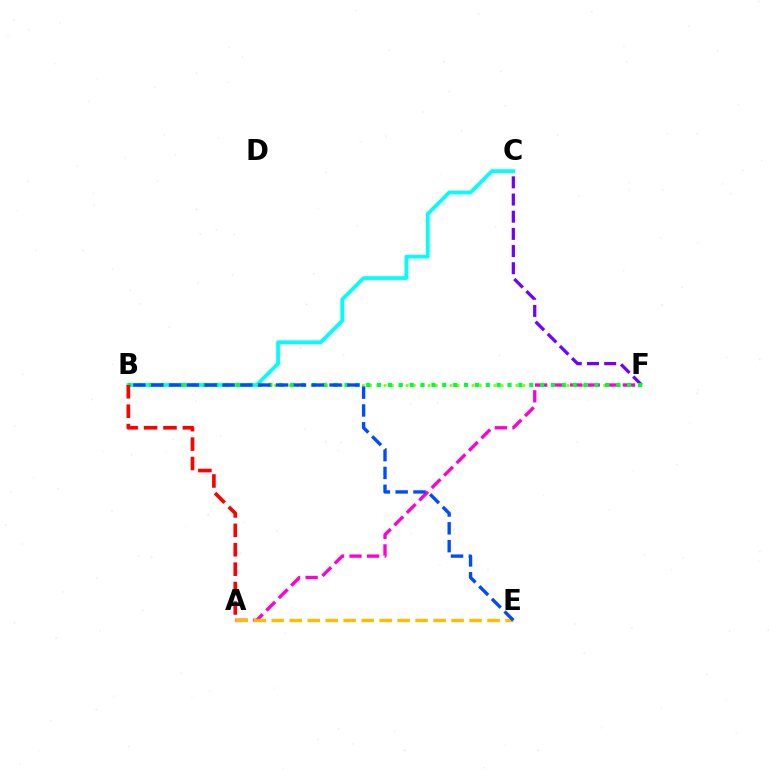{('C', 'F'): [{'color': '#7200ff', 'line_style': 'dashed', 'thickness': 2.33}], ('B', 'F'): [{'color': '#84ff00', 'line_style': 'dotted', 'thickness': 1.99}, {'color': '#00ff39', 'line_style': 'dotted', 'thickness': 2.95}], ('A', 'F'): [{'color': '#ff00cf', 'line_style': 'dashed', 'thickness': 2.39}], ('B', 'C'): [{'color': '#00fff6', 'line_style': 'solid', 'thickness': 2.69}], ('A', 'B'): [{'color': '#ff0000', 'line_style': 'dashed', 'thickness': 2.64}], ('A', 'E'): [{'color': '#ffbd00', 'line_style': 'dashed', 'thickness': 2.44}], ('B', 'E'): [{'color': '#004bff', 'line_style': 'dashed', 'thickness': 2.42}]}